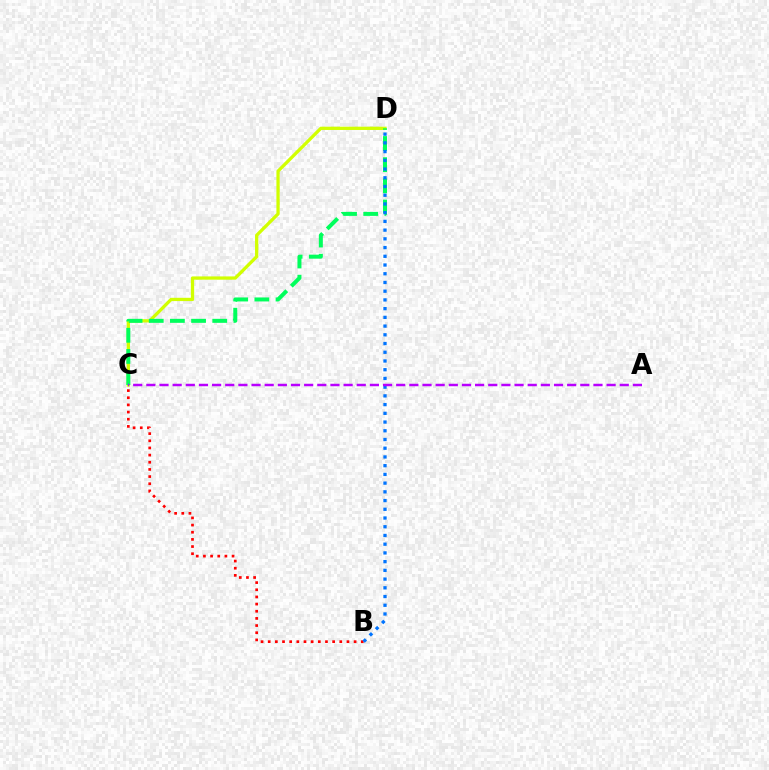{('C', 'D'): [{'color': '#d1ff00', 'line_style': 'solid', 'thickness': 2.36}, {'color': '#00ff5c', 'line_style': 'dashed', 'thickness': 2.88}], ('B', 'C'): [{'color': '#ff0000', 'line_style': 'dotted', 'thickness': 1.94}], ('B', 'D'): [{'color': '#0074ff', 'line_style': 'dotted', 'thickness': 2.37}], ('A', 'C'): [{'color': '#b900ff', 'line_style': 'dashed', 'thickness': 1.79}]}